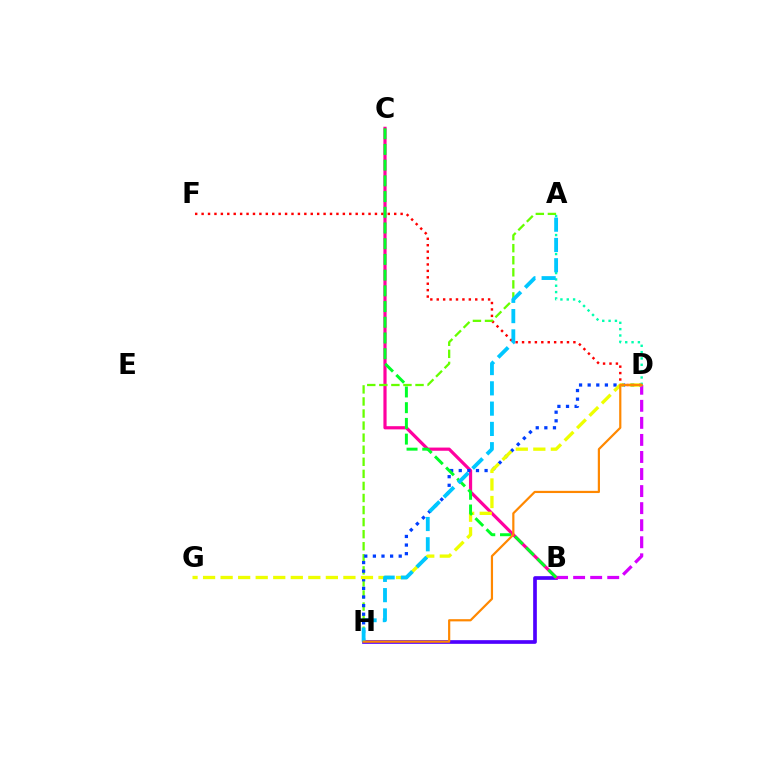{('B', 'H'): [{'color': '#4f00ff', 'line_style': 'solid', 'thickness': 2.65}], ('B', 'D'): [{'color': '#d600ff', 'line_style': 'dashed', 'thickness': 2.32}], ('A', 'D'): [{'color': '#00ffaf', 'line_style': 'dotted', 'thickness': 1.72}], ('D', 'F'): [{'color': '#ff0000', 'line_style': 'dotted', 'thickness': 1.74}], ('B', 'C'): [{'color': '#ff00a0', 'line_style': 'solid', 'thickness': 2.3}, {'color': '#00ff27', 'line_style': 'dashed', 'thickness': 2.13}], ('A', 'H'): [{'color': '#66ff00', 'line_style': 'dashed', 'thickness': 1.64}, {'color': '#00c7ff', 'line_style': 'dashed', 'thickness': 2.75}], ('D', 'H'): [{'color': '#003fff', 'line_style': 'dotted', 'thickness': 2.34}, {'color': '#ff8800', 'line_style': 'solid', 'thickness': 1.58}], ('D', 'G'): [{'color': '#eeff00', 'line_style': 'dashed', 'thickness': 2.38}]}